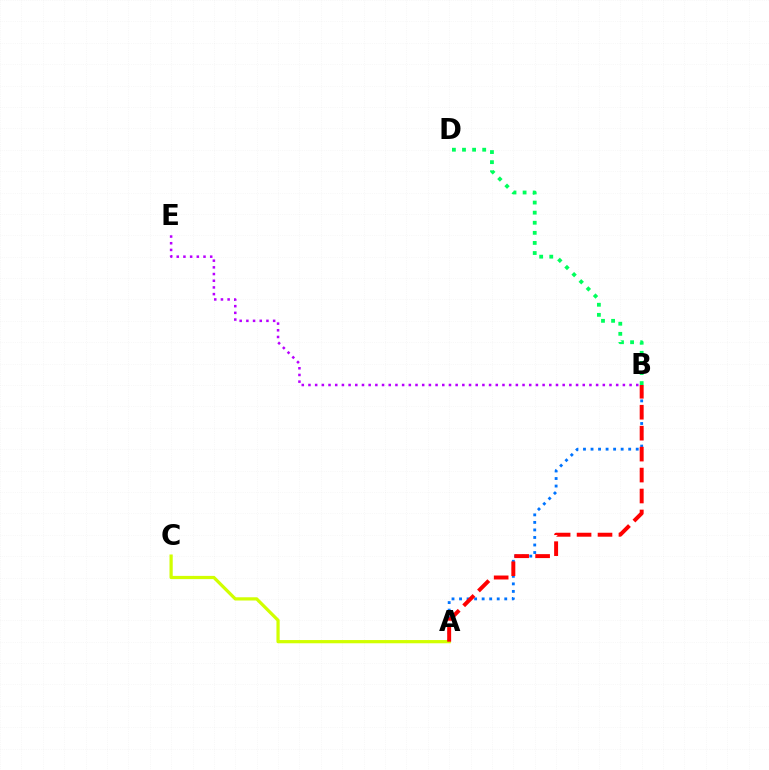{('B', 'D'): [{'color': '#00ff5c', 'line_style': 'dotted', 'thickness': 2.74}], ('A', 'B'): [{'color': '#0074ff', 'line_style': 'dotted', 'thickness': 2.05}, {'color': '#ff0000', 'line_style': 'dashed', 'thickness': 2.85}], ('A', 'C'): [{'color': '#d1ff00', 'line_style': 'solid', 'thickness': 2.32}], ('B', 'E'): [{'color': '#b900ff', 'line_style': 'dotted', 'thickness': 1.82}]}